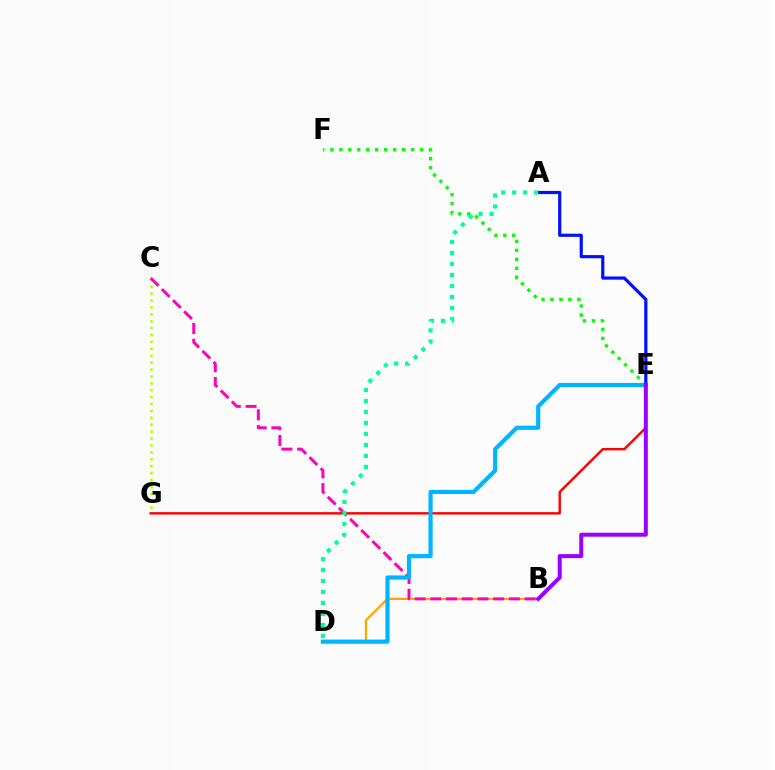{('B', 'D'): [{'color': '#ffa500', 'line_style': 'solid', 'thickness': 1.61}], ('C', 'G'): [{'color': '#b3ff00', 'line_style': 'dotted', 'thickness': 1.88}], ('E', 'F'): [{'color': '#08ff00', 'line_style': 'dotted', 'thickness': 2.44}], ('A', 'E'): [{'color': '#0010ff', 'line_style': 'solid', 'thickness': 2.29}], ('B', 'C'): [{'color': '#ff00bd', 'line_style': 'dashed', 'thickness': 2.14}], ('E', 'G'): [{'color': '#ff0000', 'line_style': 'solid', 'thickness': 1.74}], ('D', 'E'): [{'color': '#00b5ff', 'line_style': 'solid', 'thickness': 3.0}], ('B', 'E'): [{'color': '#9b00ff', 'line_style': 'solid', 'thickness': 2.87}], ('A', 'D'): [{'color': '#00ff9d', 'line_style': 'dotted', 'thickness': 2.99}]}